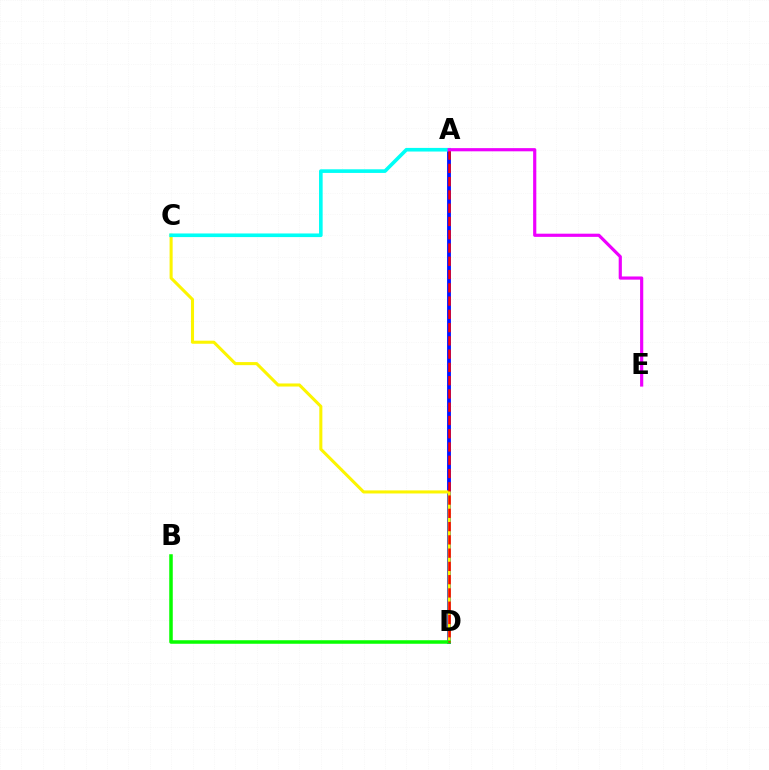{('A', 'D'): [{'color': '#0010ff', 'line_style': 'solid', 'thickness': 2.76}, {'color': '#ff0000', 'line_style': 'dashed', 'thickness': 1.8}], ('C', 'D'): [{'color': '#fcf500', 'line_style': 'solid', 'thickness': 2.2}], ('A', 'C'): [{'color': '#00fff6', 'line_style': 'solid', 'thickness': 2.61}], ('B', 'D'): [{'color': '#08ff00', 'line_style': 'solid', 'thickness': 2.53}], ('A', 'E'): [{'color': '#ee00ff', 'line_style': 'solid', 'thickness': 2.29}]}